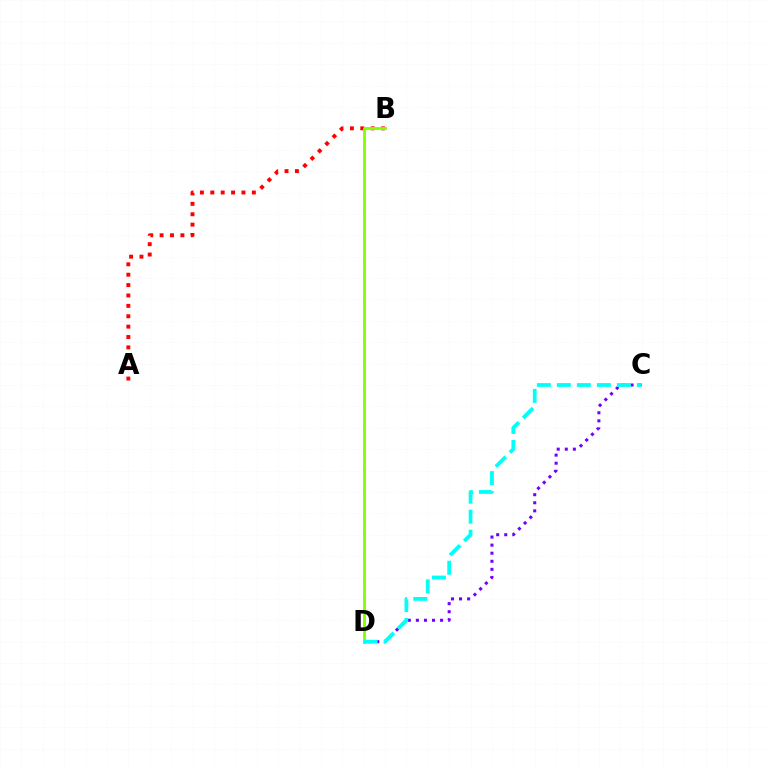{('C', 'D'): [{'color': '#7200ff', 'line_style': 'dotted', 'thickness': 2.19}, {'color': '#00fff6', 'line_style': 'dashed', 'thickness': 2.72}], ('A', 'B'): [{'color': '#ff0000', 'line_style': 'dotted', 'thickness': 2.82}], ('B', 'D'): [{'color': '#84ff00', 'line_style': 'solid', 'thickness': 2.06}]}